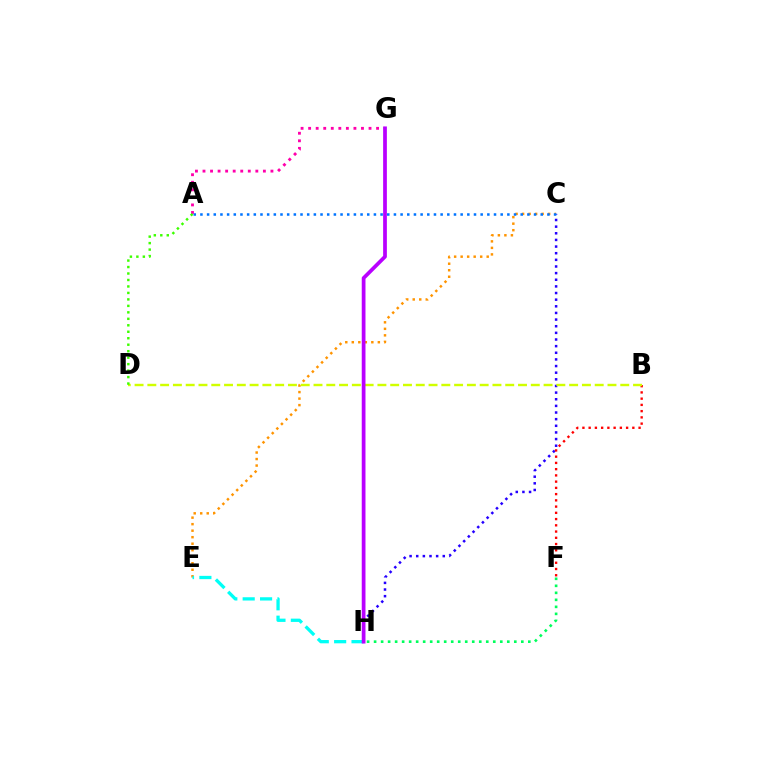{('C', 'E'): [{'color': '#ff9400', 'line_style': 'dotted', 'thickness': 1.77}], ('C', 'H'): [{'color': '#2500ff', 'line_style': 'dotted', 'thickness': 1.8}], ('B', 'F'): [{'color': '#ff0000', 'line_style': 'dotted', 'thickness': 1.7}], ('A', 'C'): [{'color': '#0074ff', 'line_style': 'dotted', 'thickness': 1.81}], ('E', 'H'): [{'color': '#00fff6', 'line_style': 'dashed', 'thickness': 2.36}], ('A', 'G'): [{'color': '#ff00ac', 'line_style': 'dotted', 'thickness': 2.05}], ('B', 'D'): [{'color': '#d1ff00', 'line_style': 'dashed', 'thickness': 1.74}], ('A', 'D'): [{'color': '#3dff00', 'line_style': 'dotted', 'thickness': 1.76}], ('G', 'H'): [{'color': '#b900ff', 'line_style': 'solid', 'thickness': 2.69}], ('F', 'H'): [{'color': '#00ff5c', 'line_style': 'dotted', 'thickness': 1.9}]}